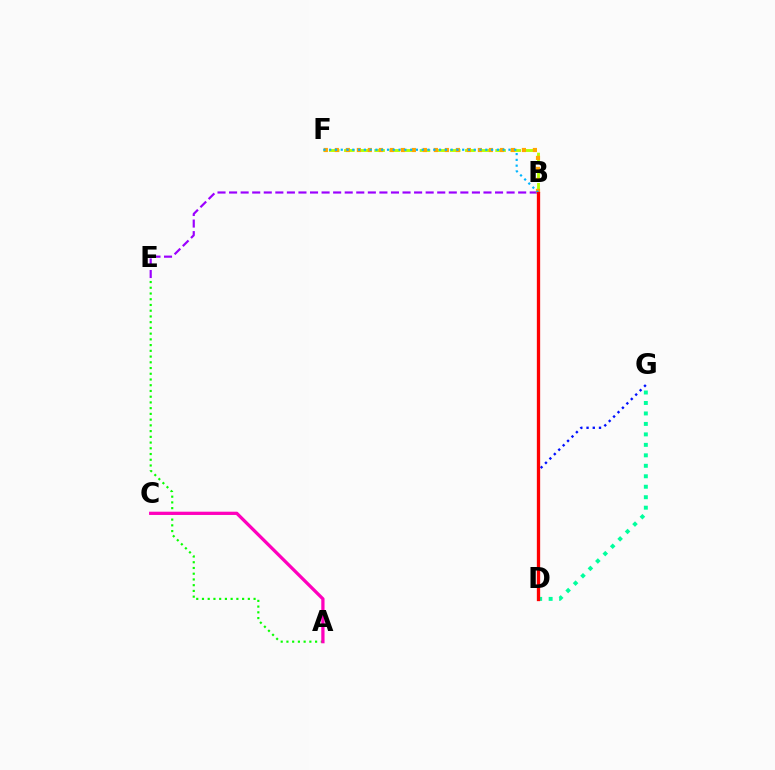{('B', 'E'): [{'color': '#9b00ff', 'line_style': 'dashed', 'thickness': 1.57}], ('B', 'F'): [{'color': '#b3ff00', 'line_style': 'dashed', 'thickness': 2.05}, {'color': '#ffa500', 'line_style': 'dotted', 'thickness': 2.99}, {'color': '#00b5ff', 'line_style': 'dotted', 'thickness': 1.57}], ('A', 'E'): [{'color': '#08ff00', 'line_style': 'dotted', 'thickness': 1.56}], ('D', 'G'): [{'color': '#00ff9d', 'line_style': 'dotted', 'thickness': 2.84}, {'color': '#0010ff', 'line_style': 'dotted', 'thickness': 1.69}], ('A', 'C'): [{'color': '#ff00bd', 'line_style': 'solid', 'thickness': 2.35}], ('B', 'D'): [{'color': '#ff0000', 'line_style': 'solid', 'thickness': 2.38}]}